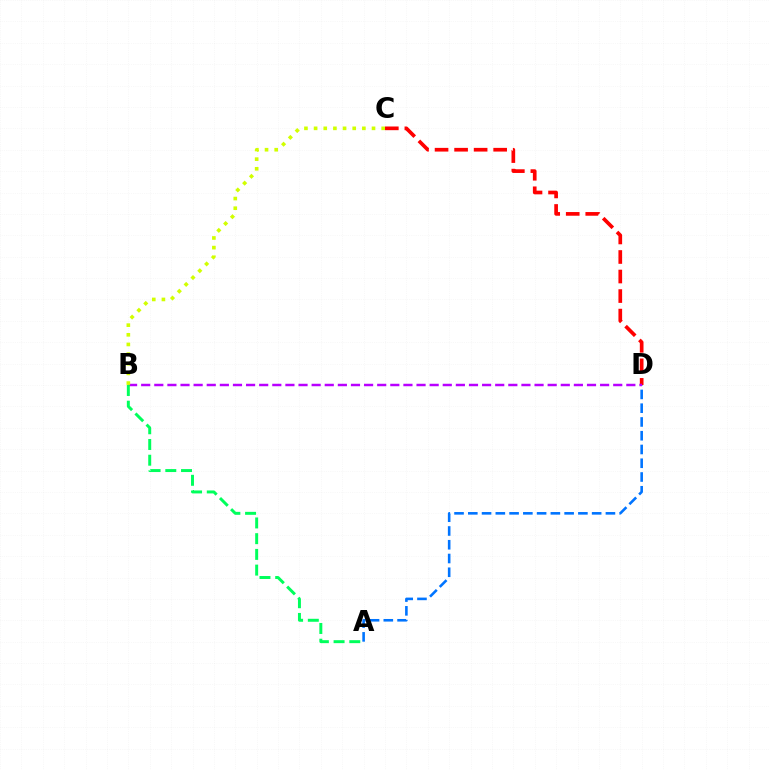{('A', 'D'): [{'color': '#0074ff', 'line_style': 'dashed', 'thickness': 1.87}], ('C', 'D'): [{'color': '#ff0000', 'line_style': 'dashed', 'thickness': 2.65}], ('B', 'D'): [{'color': '#b900ff', 'line_style': 'dashed', 'thickness': 1.78}], ('A', 'B'): [{'color': '#00ff5c', 'line_style': 'dashed', 'thickness': 2.14}], ('B', 'C'): [{'color': '#d1ff00', 'line_style': 'dotted', 'thickness': 2.62}]}